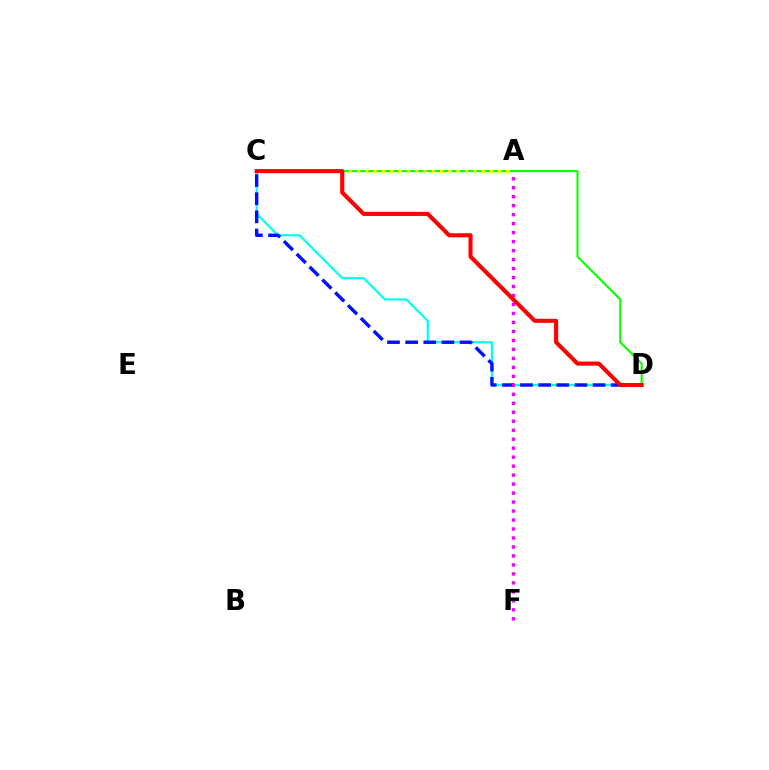{('C', 'D'): [{'color': '#00fff6', 'line_style': 'solid', 'thickness': 1.6}, {'color': '#0010ff', 'line_style': 'dashed', 'thickness': 2.46}, {'color': '#08ff00', 'line_style': 'solid', 'thickness': 1.51}, {'color': '#ff0000', 'line_style': 'solid', 'thickness': 2.94}], ('A', 'F'): [{'color': '#ee00ff', 'line_style': 'dotted', 'thickness': 2.44}], ('A', 'C'): [{'color': '#fcf500', 'line_style': 'dotted', 'thickness': 2.25}]}